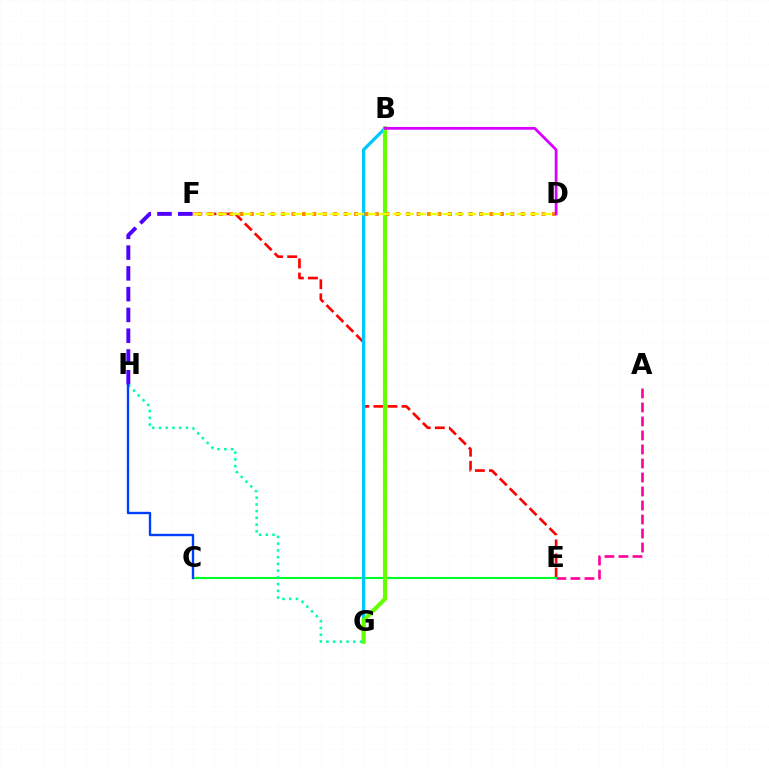{('A', 'E'): [{'color': '#ff00a0', 'line_style': 'dashed', 'thickness': 1.9}], ('E', 'F'): [{'color': '#ff0000', 'line_style': 'dashed', 'thickness': 1.91}], ('C', 'E'): [{'color': '#00ff27', 'line_style': 'solid', 'thickness': 1.53}], ('B', 'G'): [{'color': '#00c7ff', 'line_style': 'solid', 'thickness': 2.34}, {'color': '#66ff00', 'line_style': 'solid', 'thickness': 2.98}], ('D', 'F'): [{'color': '#ff8800', 'line_style': 'dotted', 'thickness': 2.83}, {'color': '#eeff00', 'line_style': 'dashed', 'thickness': 1.7}], ('G', 'H'): [{'color': '#00ffaf', 'line_style': 'dotted', 'thickness': 1.83}], ('F', 'H'): [{'color': '#4f00ff', 'line_style': 'dashed', 'thickness': 2.82}], ('C', 'H'): [{'color': '#003fff', 'line_style': 'solid', 'thickness': 1.7}], ('B', 'D'): [{'color': '#d600ff', 'line_style': 'solid', 'thickness': 1.99}]}